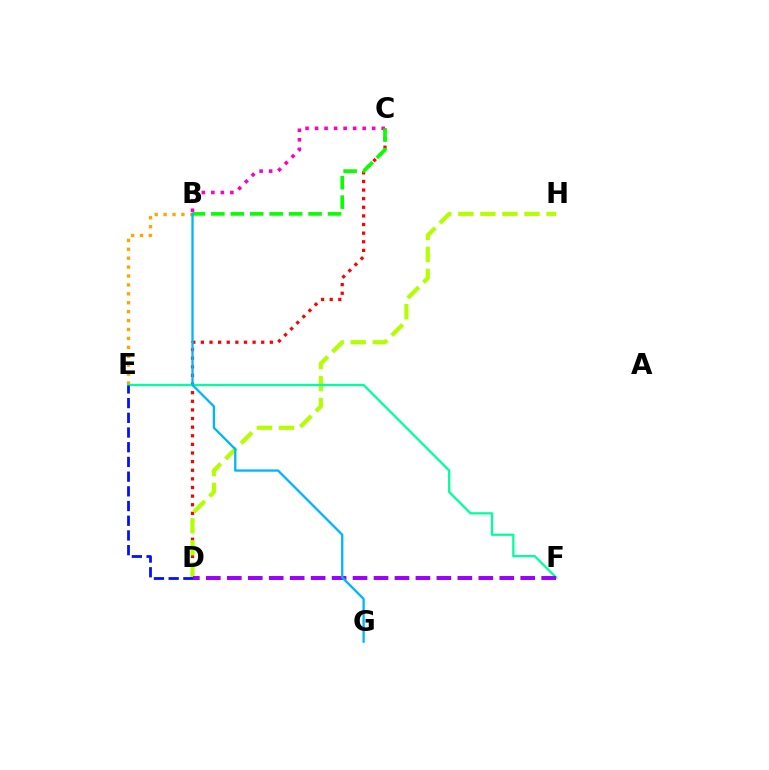{('B', 'E'): [{'color': '#ffa500', 'line_style': 'dotted', 'thickness': 2.42}], ('B', 'C'): [{'color': '#ff00bd', 'line_style': 'dotted', 'thickness': 2.59}, {'color': '#08ff00', 'line_style': 'dashed', 'thickness': 2.64}], ('C', 'D'): [{'color': '#ff0000', 'line_style': 'dotted', 'thickness': 2.34}], ('D', 'H'): [{'color': '#b3ff00', 'line_style': 'dashed', 'thickness': 2.99}], ('E', 'F'): [{'color': '#00ff9d', 'line_style': 'solid', 'thickness': 1.63}], ('D', 'E'): [{'color': '#0010ff', 'line_style': 'dashed', 'thickness': 2.0}], ('D', 'F'): [{'color': '#9b00ff', 'line_style': 'dashed', 'thickness': 2.85}], ('B', 'G'): [{'color': '#00b5ff', 'line_style': 'solid', 'thickness': 1.65}]}